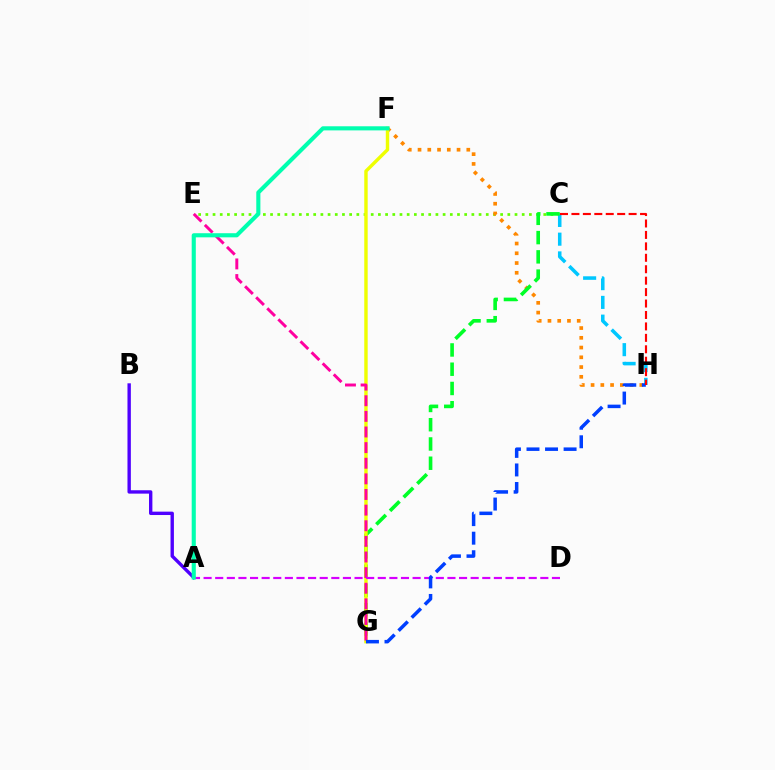{('C', 'E'): [{'color': '#66ff00', 'line_style': 'dotted', 'thickness': 1.95}], ('F', 'H'): [{'color': '#ff8800', 'line_style': 'dotted', 'thickness': 2.65}], ('C', 'H'): [{'color': '#00c7ff', 'line_style': 'dashed', 'thickness': 2.55}, {'color': '#ff0000', 'line_style': 'dashed', 'thickness': 1.55}], ('C', 'G'): [{'color': '#00ff27', 'line_style': 'dashed', 'thickness': 2.62}], ('F', 'G'): [{'color': '#eeff00', 'line_style': 'solid', 'thickness': 2.46}], ('A', 'B'): [{'color': '#4f00ff', 'line_style': 'solid', 'thickness': 2.43}], ('E', 'G'): [{'color': '#ff00a0', 'line_style': 'dashed', 'thickness': 2.12}], ('A', 'D'): [{'color': '#d600ff', 'line_style': 'dashed', 'thickness': 1.58}], ('G', 'H'): [{'color': '#003fff', 'line_style': 'dashed', 'thickness': 2.52}], ('A', 'F'): [{'color': '#00ffaf', 'line_style': 'solid', 'thickness': 2.96}]}